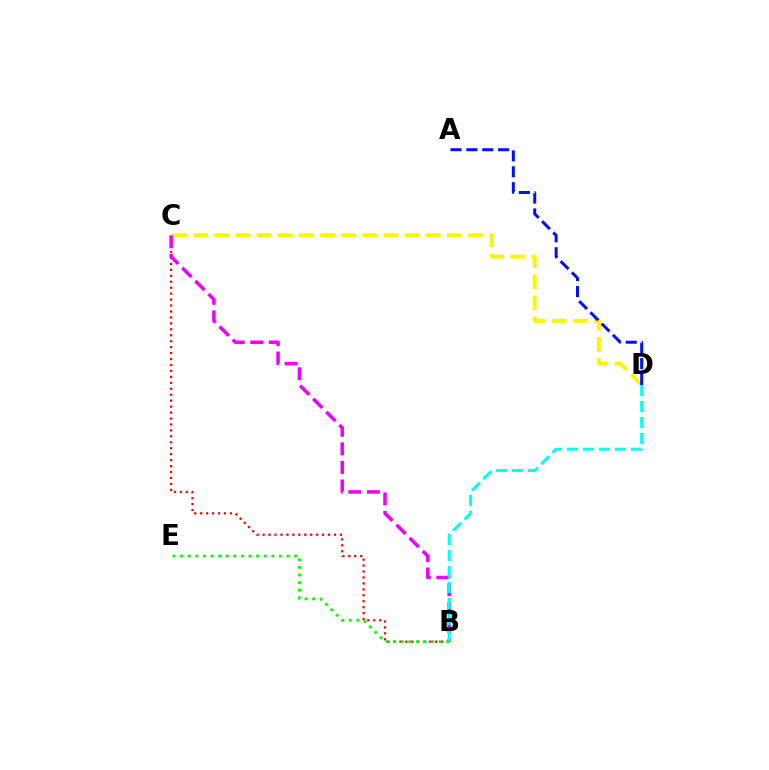{('B', 'C'): [{'color': '#ff0000', 'line_style': 'dotted', 'thickness': 1.62}, {'color': '#ee00ff', 'line_style': 'dashed', 'thickness': 2.52}], ('C', 'D'): [{'color': '#fcf500', 'line_style': 'dashed', 'thickness': 2.87}], ('B', 'E'): [{'color': '#08ff00', 'line_style': 'dotted', 'thickness': 2.06}], ('A', 'D'): [{'color': '#0010ff', 'line_style': 'dashed', 'thickness': 2.16}], ('B', 'D'): [{'color': '#00fff6', 'line_style': 'dashed', 'thickness': 2.17}]}